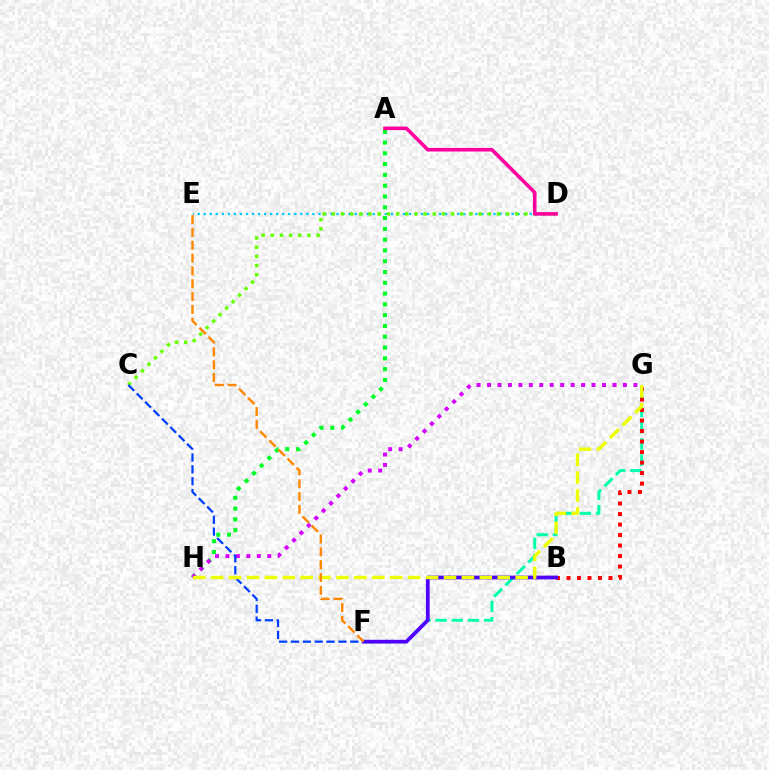{('F', 'G'): [{'color': '#00ffaf', 'line_style': 'dashed', 'thickness': 2.19}], ('A', 'H'): [{'color': '#00ff27', 'line_style': 'dotted', 'thickness': 2.93}], ('B', 'G'): [{'color': '#ff0000', 'line_style': 'dotted', 'thickness': 2.85}], ('D', 'E'): [{'color': '#00c7ff', 'line_style': 'dotted', 'thickness': 1.64}], ('B', 'F'): [{'color': '#4f00ff', 'line_style': 'solid', 'thickness': 2.7}], ('G', 'H'): [{'color': '#d600ff', 'line_style': 'dotted', 'thickness': 2.84}, {'color': '#eeff00', 'line_style': 'dashed', 'thickness': 2.43}], ('C', 'D'): [{'color': '#66ff00', 'line_style': 'dotted', 'thickness': 2.49}], ('C', 'F'): [{'color': '#003fff', 'line_style': 'dashed', 'thickness': 1.61}], ('E', 'F'): [{'color': '#ff8800', 'line_style': 'dashed', 'thickness': 1.74}], ('A', 'D'): [{'color': '#ff00a0', 'line_style': 'solid', 'thickness': 2.58}]}